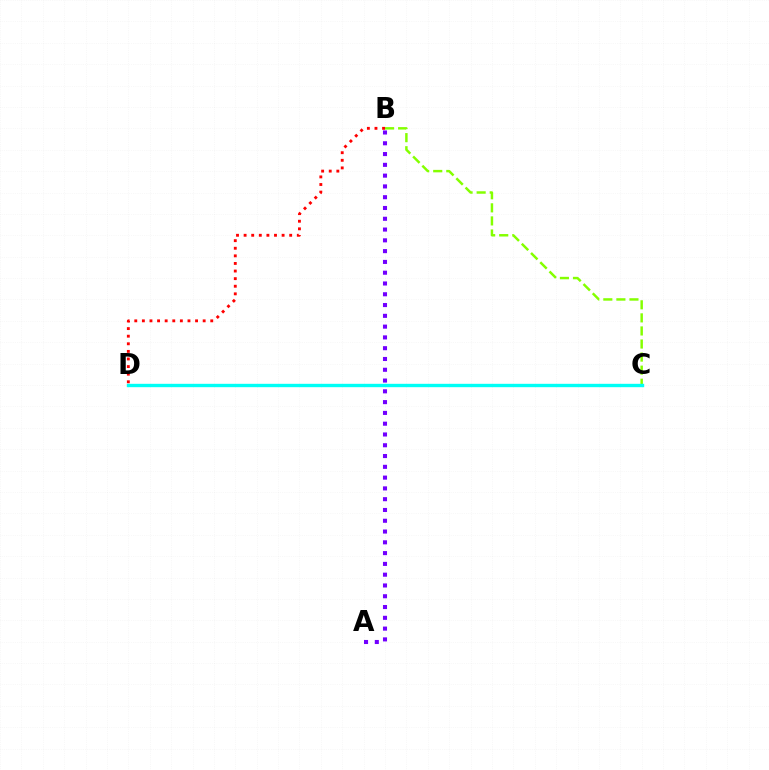{('A', 'B'): [{'color': '#7200ff', 'line_style': 'dotted', 'thickness': 2.93}], ('B', 'C'): [{'color': '#84ff00', 'line_style': 'dashed', 'thickness': 1.78}], ('C', 'D'): [{'color': '#00fff6', 'line_style': 'solid', 'thickness': 2.43}], ('B', 'D'): [{'color': '#ff0000', 'line_style': 'dotted', 'thickness': 2.06}]}